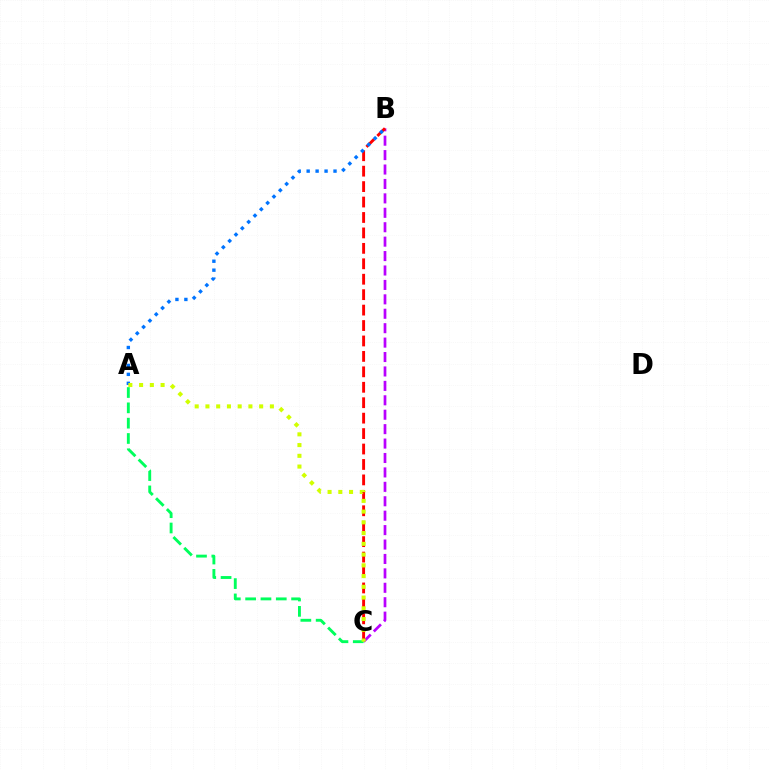{('B', 'C'): [{'color': '#b900ff', 'line_style': 'dashed', 'thickness': 1.96}, {'color': '#ff0000', 'line_style': 'dashed', 'thickness': 2.1}], ('A', 'C'): [{'color': '#00ff5c', 'line_style': 'dashed', 'thickness': 2.08}, {'color': '#d1ff00', 'line_style': 'dotted', 'thickness': 2.92}], ('A', 'B'): [{'color': '#0074ff', 'line_style': 'dotted', 'thickness': 2.43}]}